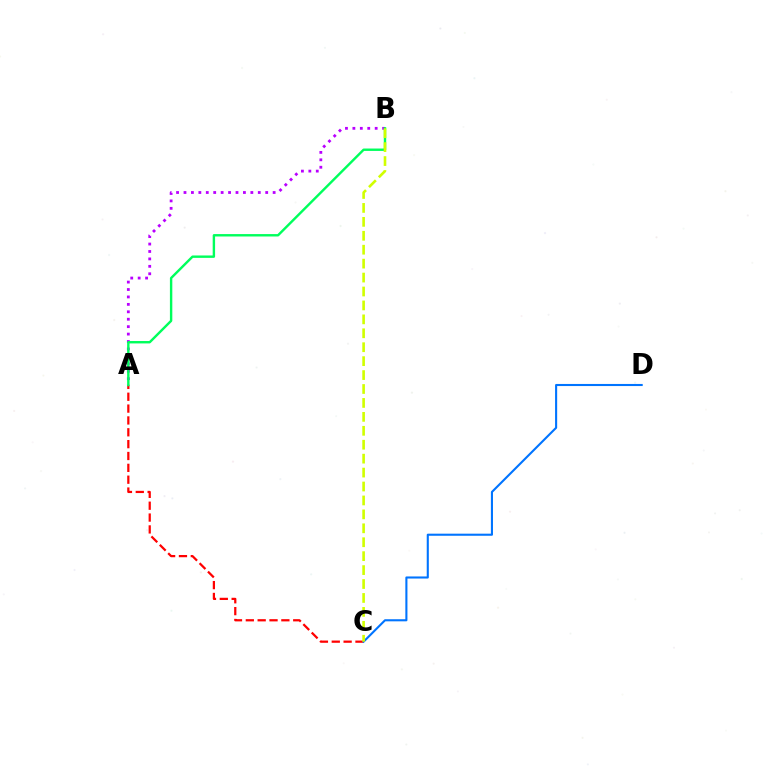{('A', 'C'): [{'color': '#ff0000', 'line_style': 'dashed', 'thickness': 1.61}], ('A', 'B'): [{'color': '#b900ff', 'line_style': 'dotted', 'thickness': 2.02}, {'color': '#00ff5c', 'line_style': 'solid', 'thickness': 1.73}], ('C', 'D'): [{'color': '#0074ff', 'line_style': 'solid', 'thickness': 1.51}], ('B', 'C'): [{'color': '#d1ff00', 'line_style': 'dashed', 'thickness': 1.89}]}